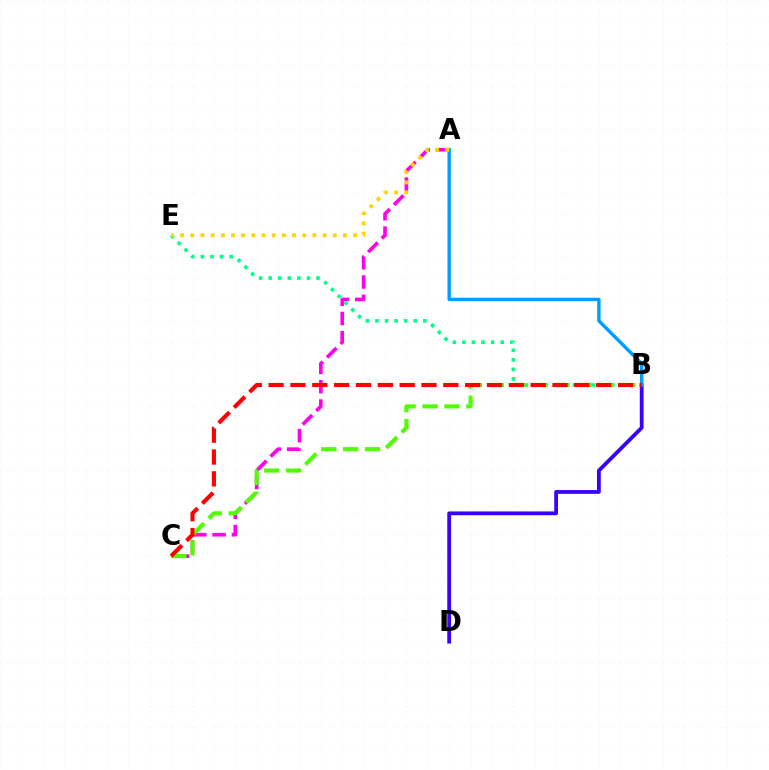{('A', 'C'): [{'color': '#ff00ed', 'line_style': 'dashed', 'thickness': 2.62}], ('B', 'D'): [{'color': '#3700ff', 'line_style': 'solid', 'thickness': 2.72}], ('B', 'E'): [{'color': '#00ff86', 'line_style': 'dotted', 'thickness': 2.6}], ('A', 'B'): [{'color': '#009eff', 'line_style': 'solid', 'thickness': 2.46}], ('B', 'C'): [{'color': '#4fff00', 'line_style': 'dashed', 'thickness': 2.98}, {'color': '#ff0000', 'line_style': 'dashed', 'thickness': 2.97}], ('A', 'E'): [{'color': '#ffd500', 'line_style': 'dotted', 'thickness': 2.76}]}